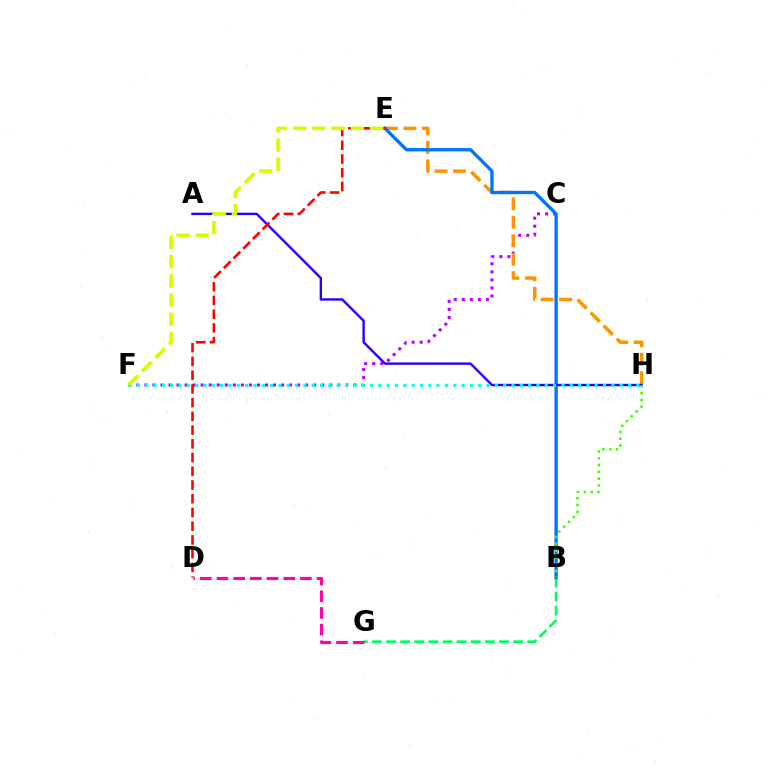{('B', 'G'): [{'color': '#00ff5c', 'line_style': 'dashed', 'thickness': 1.92}], ('C', 'F'): [{'color': '#b900ff', 'line_style': 'dotted', 'thickness': 2.18}], ('D', 'G'): [{'color': '#ff00ac', 'line_style': 'dashed', 'thickness': 2.27}], ('E', 'H'): [{'color': '#ff9400', 'line_style': 'dashed', 'thickness': 2.51}], ('B', 'E'): [{'color': '#0074ff', 'line_style': 'solid', 'thickness': 2.4}], ('A', 'H'): [{'color': '#2500ff', 'line_style': 'solid', 'thickness': 1.71}], ('B', 'H'): [{'color': '#3dff00', 'line_style': 'dotted', 'thickness': 1.85}], ('D', 'E'): [{'color': '#ff0000', 'line_style': 'dashed', 'thickness': 1.87}], ('F', 'H'): [{'color': '#00fff6', 'line_style': 'dotted', 'thickness': 2.26}], ('E', 'F'): [{'color': '#d1ff00', 'line_style': 'dashed', 'thickness': 2.61}]}